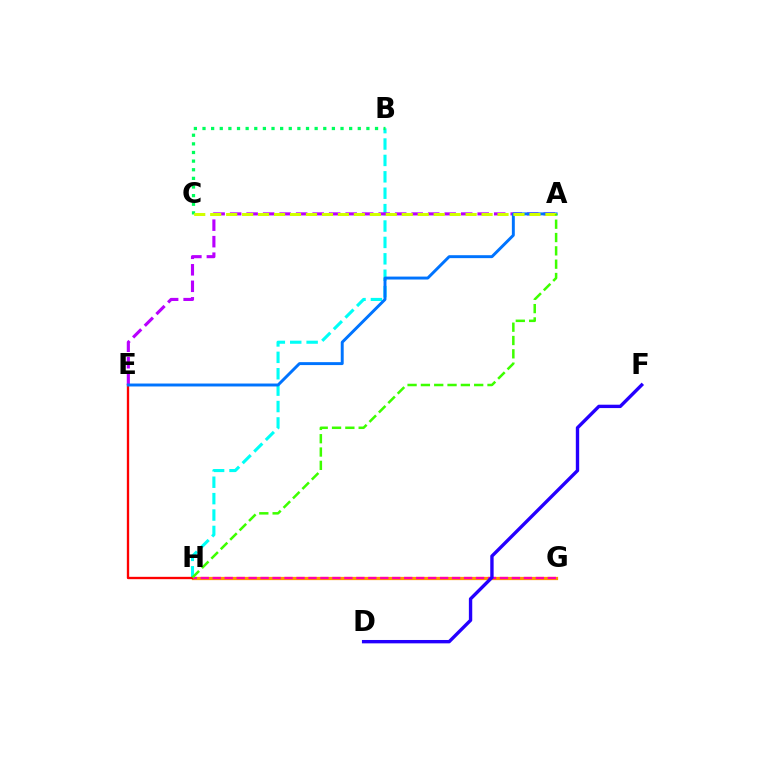{('B', 'H'): [{'color': '#00fff6', 'line_style': 'dashed', 'thickness': 2.23}], ('G', 'H'): [{'color': '#ff9400', 'line_style': 'solid', 'thickness': 2.34}, {'color': '#ff00ac', 'line_style': 'dashed', 'thickness': 1.63}], ('B', 'C'): [{'color': '#00ff5c', 'line_style': 'dotted', 'thickness': 2.34}], ('E', 'H'): [{'color': '#ff0000', 'line_style': 'solid', 'thickness': 1.68}], ('A', 'E'): [{'color': '#b900ff', 'line_style': 'dashed', 'thickness': 2.24}, {'color': '#0074ff', 'line_style': 'solid', 'thickness': 2.11}], ('D', 'F'): [{'color': '#2500ff', 'line_style': 'solid', 'thickness': 2.42}], ('A', 'C'): [{'color': '#d1ff00', 'line_style': 'dashed', 'thickness': 2.17}], ('A', 'H'): [{'color': '#3dff00', 'line_style': 'dashed', 'thickness': 1.81}]}